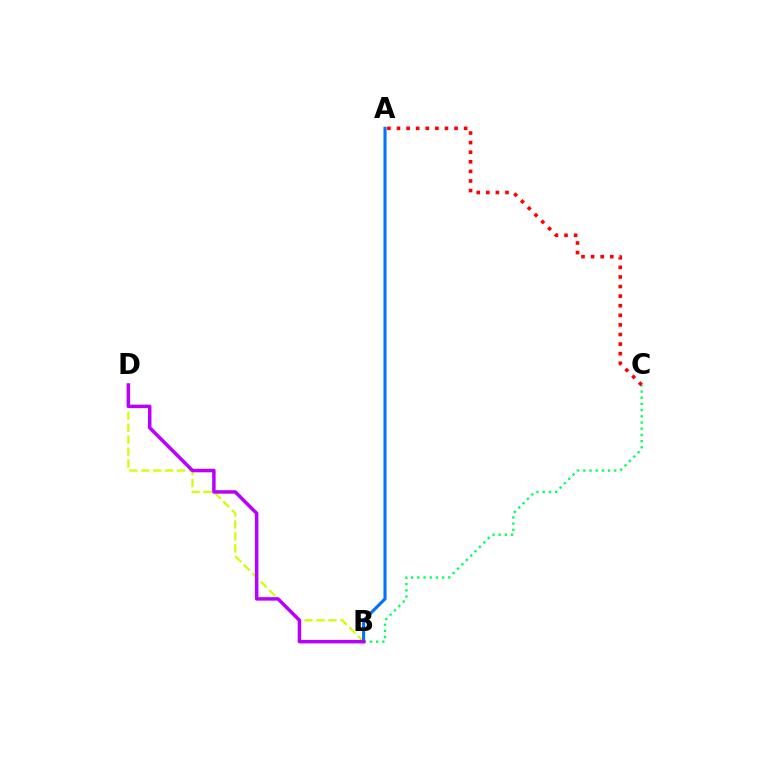{('B', 'D'): [{'color': '#d1ff00', 'line_style': 'dashed', 'thickness': 1.62}, {'color': '#b900ff', 'line_style': 'solid', 'thickness': 2.52}], ('B', 'C'): [{'color': '#00ff5c', 'line_style': 'dotted', 'thickness': 1.68}], ('A', 'B'): [{'color': '#0074ff', 'line_style': 'solid', 'thickness': 2.24}], ('A', 'C'): [{'color': '#ff0000', 'line_style': 'dotted', 'thickness': 2.61}]}